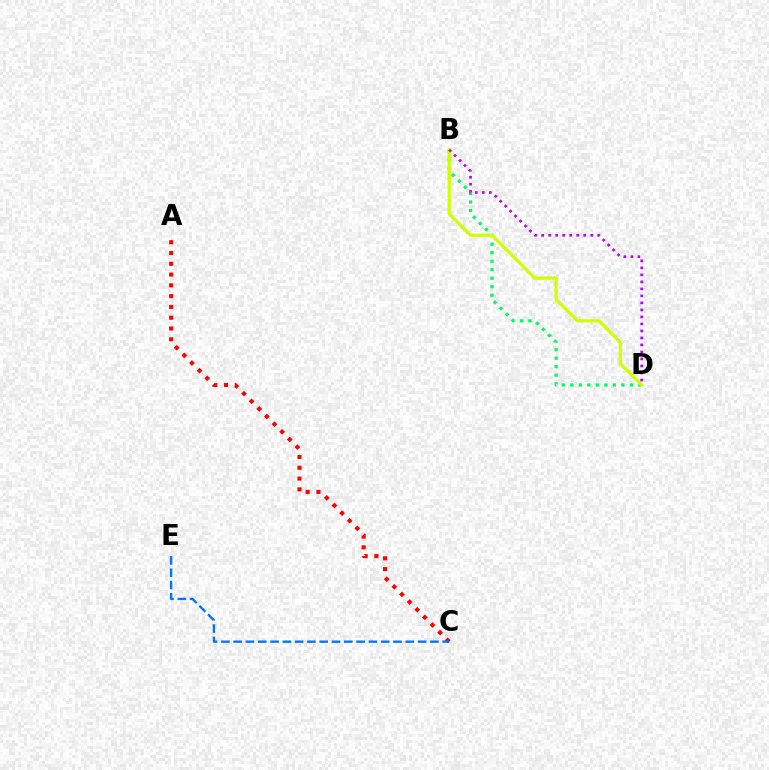{('A', 'C'): [{'color': '#ff0000', 'line_style': 'dotted', 'thickness': 2.93}], ('B', 'D'): [{'color': '#00ff5c', 'line_style': 'dotted', 'thickness': 2.31}, {'color': '#d1ff00', 'line_style': 'solid', 'thickness': 2.33}, {'color': '#b900ff', 'line_style': 'dotted', 'thickness': 1.9}], ('C', 'E'): [{'color': '#0074ff', 'line_style': 'dashed', 'thickness': 1.67}]}